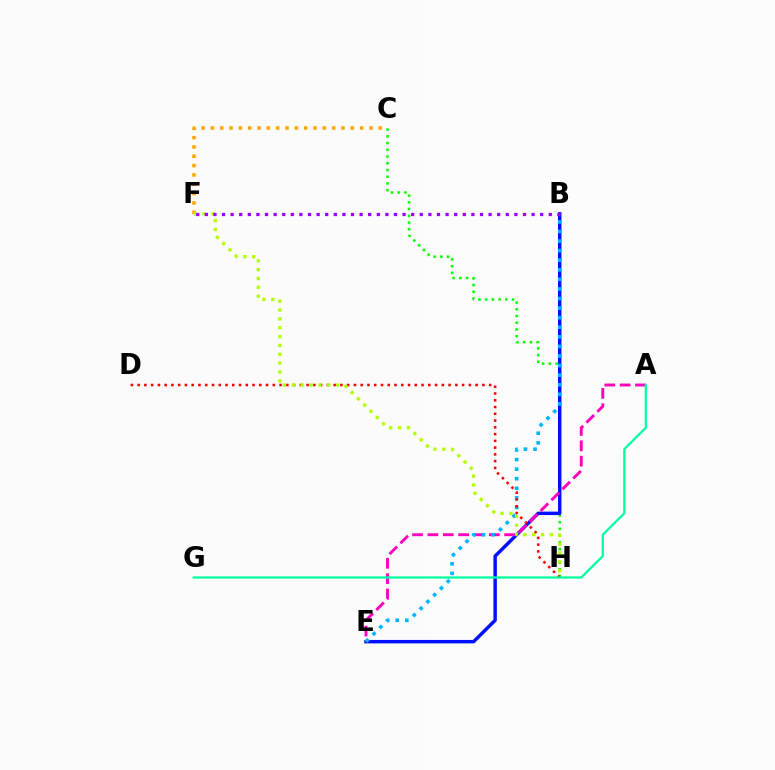{('C', 'F'): [{'color': '#ffa500', 'line_style': 'dotted', 'thickness': 2.53}], ('C', 'H'): [{'color': '#08ff00', 'line_style': 'dotted', 'thickness': 1.83}], ('B', 'E'): [{'color': '#0010ff', 'line_style': 'solid', 'thickness': 2.48}, {'color': '#00b5ff', 'line_style': 'dotted', 'thickness': 2.6}], ('A', 'E'): [{'color': '#ff00bd', 'line_style': 'dashed', 'thickness': 2.09}], ('D', 'H'): [{'color': '#ff0000', 'line_style': 'dotted', 'thickness': 1.84}], ('F', 'H'): [{'color': '#b3ff00', 'line_style': 'dotted', 'thickness': 2.4}], ('B', 'F'): [{'color': '#9b00ff', 'line_style': 'dotted', 'thickness': 2.34}], ('A', 'G'): [{'color': '#00ff9d', 'line_style': 'solid', 'thickness': 1.61}]}